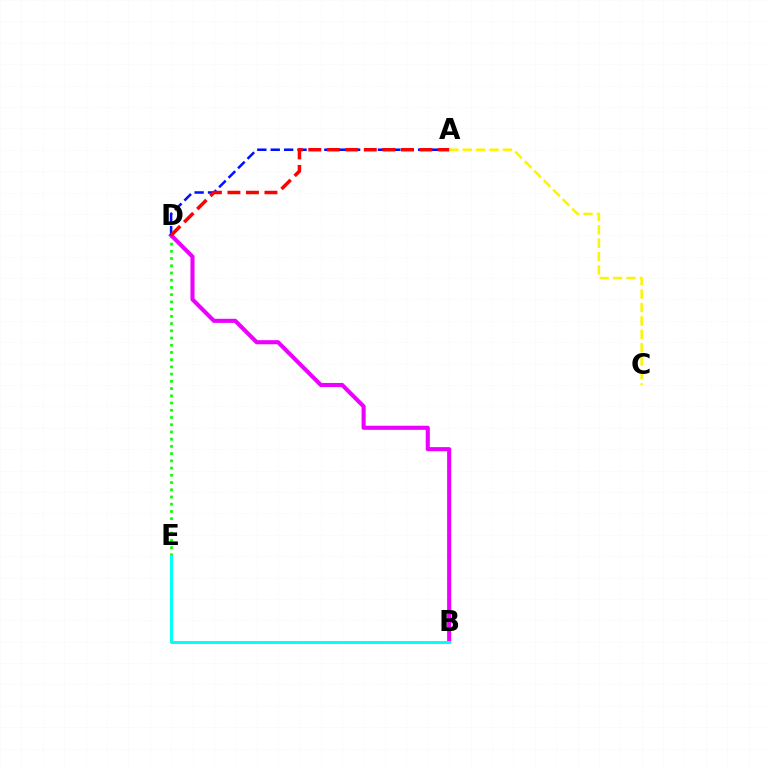{('D', 'E'): [{'color': '#08ff00', 'line_style': 'dotted', 'thickness': 1.96}], ('B', 'D'): [{'color': '#ee00ff', 'line_style': 'solid', 'thickness': 2.95}], ('A', 'D'): [{'color': '#0010ff', 'line_style': 'dashed', 'thickness': 1.82}, {'color': '#ff0000', 'line_style': 'dashed', 'thickness': 2.52}], ('B', 'E'): [{'color': '#00fff6', 'line_style': 'solid', 'thickness': 2.1}], ('A', 'C'): [{'color': '#fcf500', 'line_style': 'dashed', 'thickness': 1.82}]}